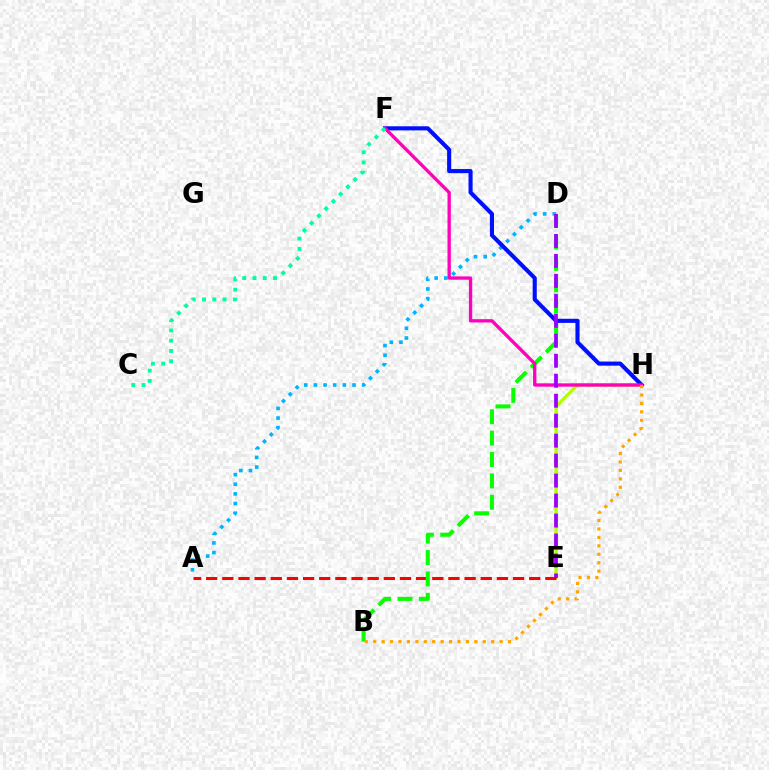{('E', 'H'): [{'color': '#b3ff00', 'line_style': 'solid', 'thickness': 2.47}], ('A', 'D'): [{'color': '#00b5ff', 'line_style': 'dotted', 'thickness': 2.62}], ('A', 'E'): [{'color': '#ff0000', 'line_style': 'dashed', 'thickness': 2.19}], ('B', 'D'): [{'color': '#08ff00', 'line_style': 'dashed', 'thickness': 2.9}], ('F', 'H'): [{'color': '#0010ff', 'line_style': 'solid', 'thickness': 2.96}, {'color': '#ff00bd', 'line_style': 'solid', 'thickness': 2.39}], ('C', 'F'): [{'color': '#00ff9d', 'line_style': 'dotted', 'thickness': 2.79}], ('B', 'H'): [{'color': '#ffa500', 'line_style': 'dotted', 'thickness': 2.29}], ('D', 'E'): [{'color': '#9b00ff', 'line_style': 'dashed', 'thickness': 2.71}]}